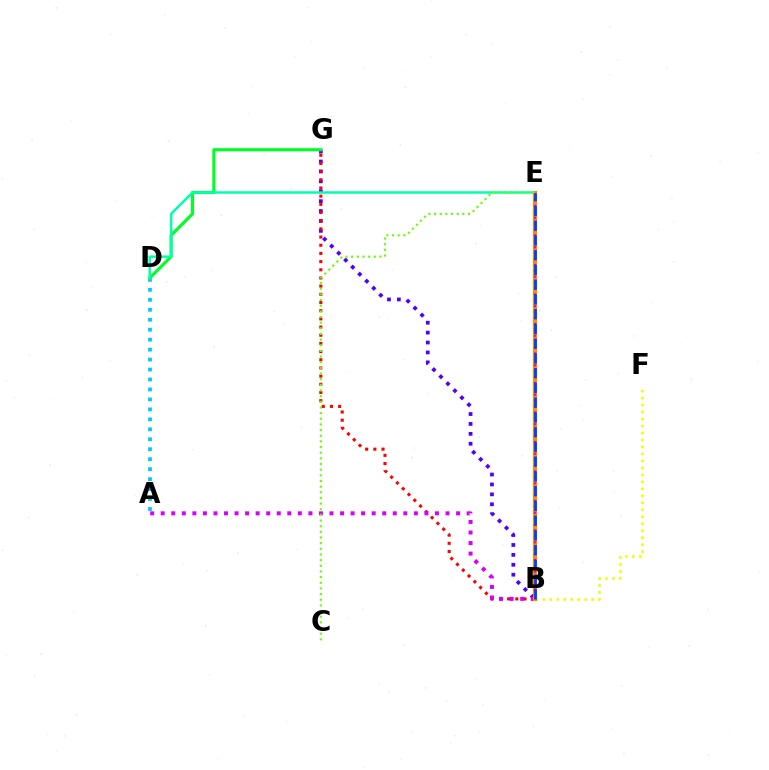{('B', 'G'): [{'color': '#4f00ff', 'line_style': 'dotted', 'thickness': 2.69}, {'color': '#ff0000', 'line_style': 'dotted', 'thickness': 2.22}], ('A', 'D'): [{'color': '#00c7ff', 'line_style': 'dotted', 'thickness': 2.71}], ('D', 'G'): [{'color': '#00ff27', 'line_style': 'solid', 'thickness': 2.25}], ('D', 'E'): [{'color': '#00ffaf', 'line_style': 'solid', 'thickness': 1.77}], ('A', 'B'): [{'color': '#d600ff', 'line_style': 'dotted', 'thickness': 2.87}], ('B', 'F'): [{'color': '#eeff00', 'line_style': 'dotted', 'thickness': 1.9}], ('B', 'E'): [{'color': '#ff8800', 'line_style': 'solid', 'thickness': 2.96}, {'color': '#ff00a0', 'line_style': 'dotted', 'thickness': 1.6}, {'color': '#003fff', 'line_style': 'dashed', 'thickness': 2.0}], ('C', 'E'): [{'color': '#66ff00', 'line_style': 'dotted', 'thickness': 1.54}]}